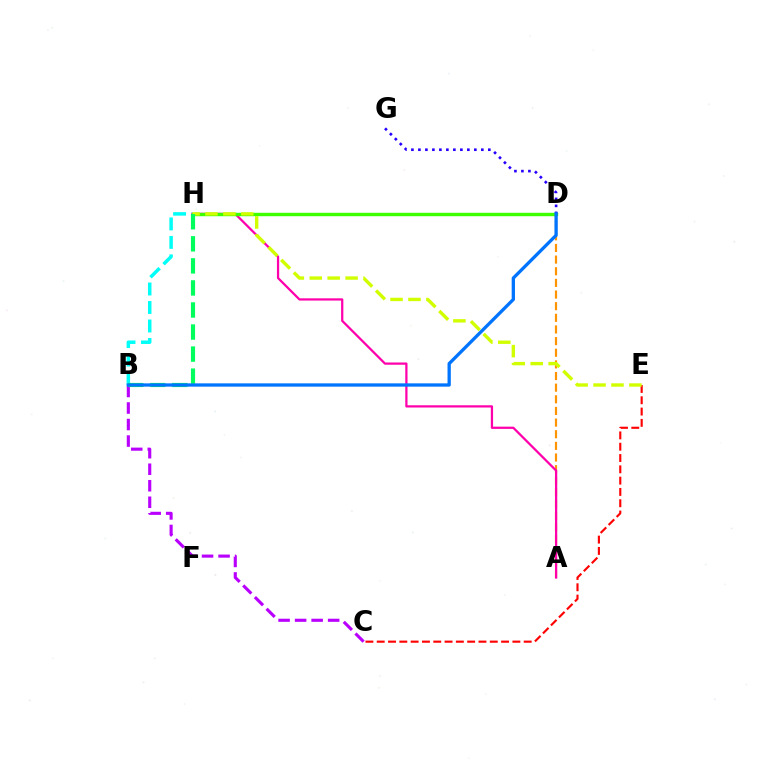{('A', 'D'): [{'color': '#ff9400', 'line_style': 'dashed', 'thickness': 1.58}], ('B', 'H'): [{'color': '#00fff6', 'line_style': 'dashed', 'thickness': 2.51}, {'color': '#00ff5c', 'line_style': 'dashed', 'thickness': 3.0}], ('A', 'H'): [{'color': '#ff00ac', 'line_style': 'solid', 'thickness': 1.62}], ('B', 'C'): [{'color': '#b900ff', 'line_style': 'dashed', 'thickness': 2.24}], ('C', 'E'): [{'color': '#ff0000', 'line_style': 'dashed', 'thickness': 1.54}], ('D', 'H'): [{'color': '#3dff00', 'line_style': 'solid', 'thickness': 2.45}], ('D', 'G'): [{'color': '#2500ff', 'line_style': 'dotted', 'thickness': 1.9}], ('E', 'H'): [{'color': '#d1ff00', 'line_style': 'dashed', 'thickness': 2.44}], ('B', 'D'): [{'color': '#0074ff', 'line_style': 'solid', 'thickness': 2.37}]}